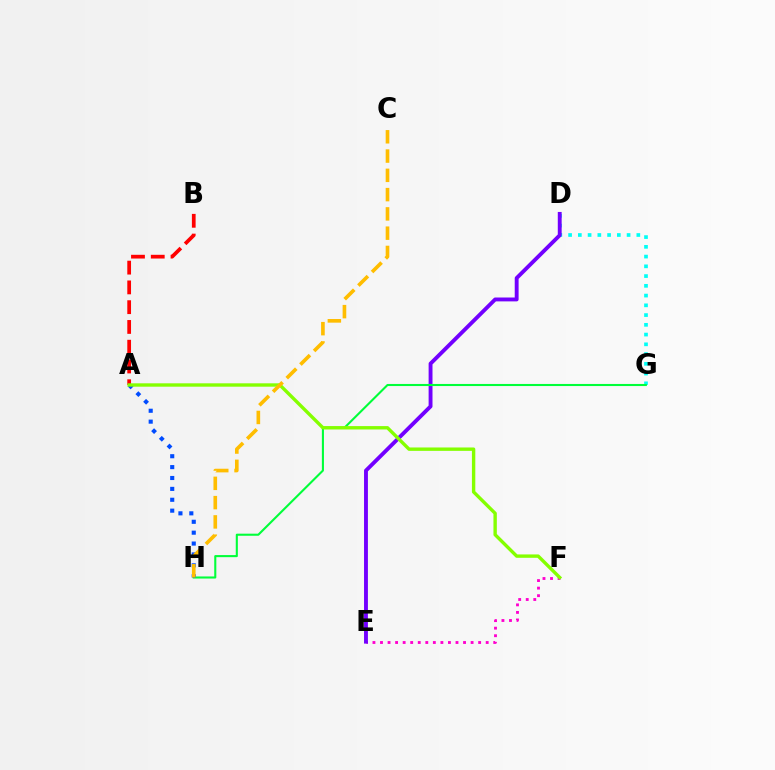{('D', 'G'): [{'color': '#00fff6', 'line_style': 'dotted', 'thickness': 2.65}], ('E', 'F'): [{'color': '#ff00cf', 'line_style': 'dotted', 'thickness': 2.05}], ('D', 'E'): [{'color': '#7200ff', 'line_style': 'solid', 'thickness': 2.79}], ('A', 'B'): [{'color': '#ff0000', 'line_style': 'dashed', 'thickness': 2.69}], ('G', 'H'): [{'color': '#00ff39', 'line_style': 'solid', 'thickness': 1.51}], ('A', 'H'): [{'color': '#004bff', 'line_style': 'dotted', 'thickness': 2.96}], ('A', 'F'): [{'color': '#84ff00', 'line_style': 'solid', 'thickness': 2.43}], ('C', 'H'): [{'color': '#ffbd00', 'line_style': 'dashed', 'thickness': 2.62}]}